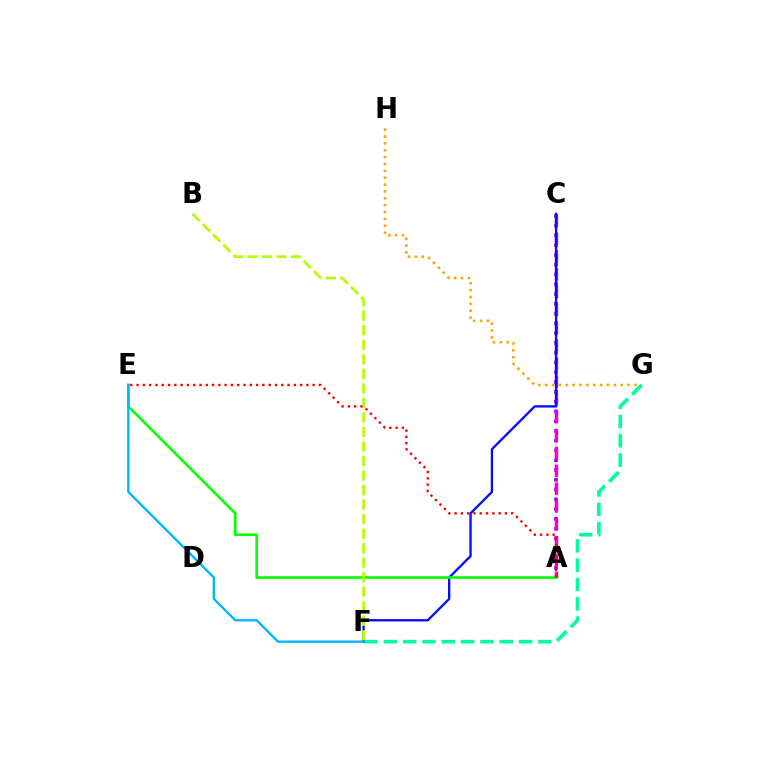{('F', 'G'): [{'color': '#00ff9d', 'line_style': 'dashed', 'thickness': 2.62}], ('A', 'C'): [{'color': '#9b00ff', 'line_style': 'dotted', 'thickness': 2.66}, {'color': '#ff00bd', 'line_style': 'dashed', 'thickness': 2.43}], ('G', 'H'): [{'color': '#ffa500', 'line_style': 'dotted', 'thickness': 1.87}], ('C', 'F'): [{'color': '#0010ff', 'line_style': 'solid', 'thickness': 1.69}], ('A', 'E'): [{'color': '#08ff00', 'line_style': 'solid', 'thickness': 1.9}, {'color': '#ff0000', 'line_style': 'dotted', 'thickness': 1.71}], ('B', 'F'): [{'color': '#b3ff00', 'line_style': 'dashed', 'thickness': 1.97}], ('E', 'F'): [{'color': '#00b5ff', 'line_style': 'solid', 'thickness': 1.68}]}